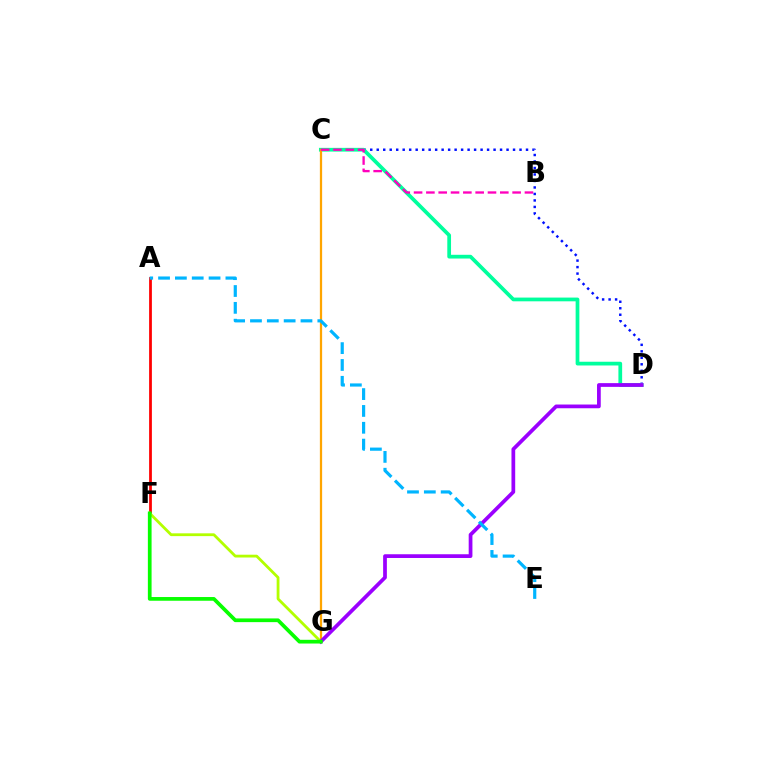{('C', 'D'): [{'color': '#0010ff', 'line_style': 'dotted', 'thickness': 1.76}, {'color': '#00ff9d', 'line_style': 'solid', 'thickness': 2.69}], ('C', 'G'): [{'color': '#ffa500', 'line_style': 'solid', 'thickness': 1.62}], ('A', 'F'): [{'color': '#ff0000', 'line_style': 'solid', 'thickness': 1.99}], ('B', 'C'): [{'color': '#ff00bd', 'line_style': 'dashed', 'thickness': 1.67}], ('F', 'G'): [{'color': '#b3ff00', 'line_style': 'solid', 'thickness': 2.01}, {'color': '#08ff00', 'line_style': 'solid', 'thickness': 2.68}], ('D', 'G'): [{'color': '#9b00ff', 'line_style': 'solid', 'thickness': 2.69}], ('A', 'E'): [{'color': '#00b5ff', 'line_style': 'dashed', 'thickness': 2.29}]}